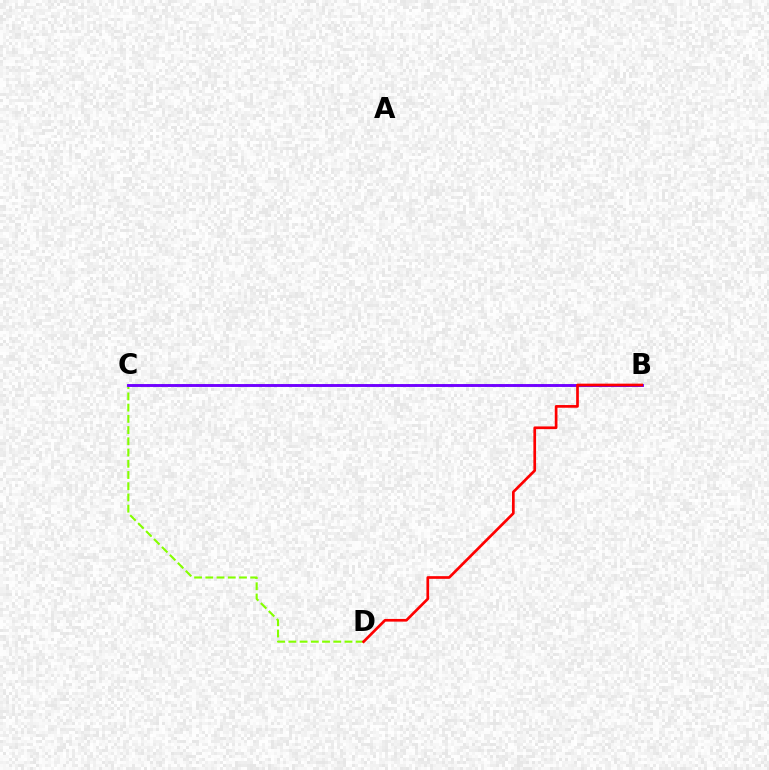{('C', 'D'): [{'color': '#84ff00', 'line_style': 'dashed', 'thickness': 1.52}], ('B', 'C'): [{'color': '#00fff6', 'line_style': 'dotted', 'thickness': 1.91}, {'color': '#7200ff', 'line_style': 'solid', 'thickness': 2.08}], ('B', 'D'): [{'color': '#ff0000', 'line_style': 'solid', 'thickness': 1.94}]}